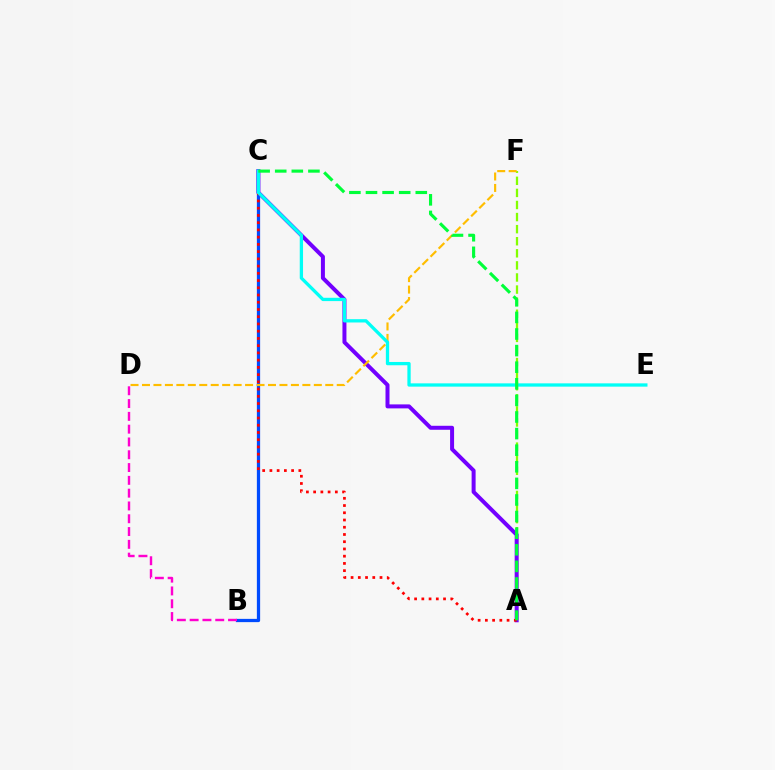{('B', 'C'): [{'color': '#004bff', 'line_style': 'solid', 'thickness': 2.34}], ('B', 'D'): [{'color': '#ff00cf', 'line_style': 'dashed', 'thickness': 1.74}], ('A', 'F'): [{'color': '#84ff00', 'line_style': 'dashed', 'thickness': 1.64}], ('A', 'C'): [{'color': '#7200ff', 'line_style': 'solid', 'thickness': 2.87}, {'color': '#ff0000', 'line_style': 'dotted', 'thickness': 1.97}, {'color': '#00ff39', 'line_style': 'dashed', 'thickness': 2.25}], ('D', 'F'): [{'color': '#ffbd00', 'line_style': 'dashed', 'thickness': 1.56}], ('C', 'E'): [{'color': '#00fff6', 'line_style': 'solid', 'thickness': 2.37}]}